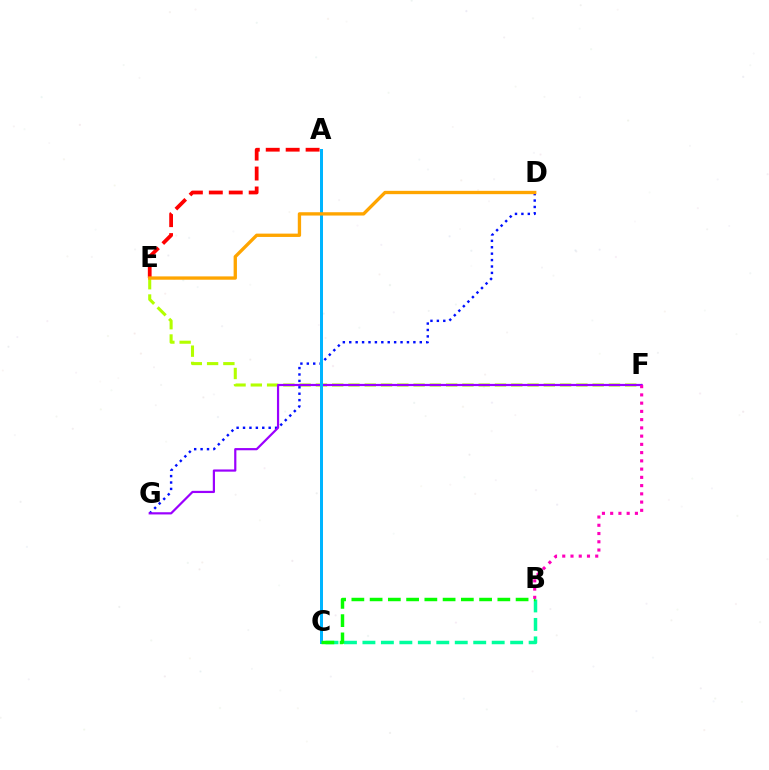{('E', 'F'): [{'color': '#b3ff00', 'line_style': 'dashed', 'thickness': 2.21}], ('B', 'C'): [{'color': '#00ff9d', 'line_style': 'dashed', 'thickness': 2.51}, {'color': '#08ff00', 'line_style': 'dashed', 'thickness': 2.48}], ('D', 'G'): [{'color': '#0010ff', 'line_style': 'dotted', 'thickness': 1.74}], ('F', 'G'): [{'color': '#9b00ff', 'line_style': 'solid', 'thickness': 1.58}], ('A', 'E'): [{'color': '#ff0000', 'line_style': 'dashed', 'thickness': 2.71}], ('A', 'C'): [{'color': '#00b5ff', 'line_style': 'solid', 'thickness': 2.16}], ('B', 'F'): [{'color': '#ff00bd', 'line_style': 'dotted', 'thickness': 2.24}], ('D', 'E'): [{'color': '#ffa500', 'line_style': 'solid', 'thickness': 2.4}]}